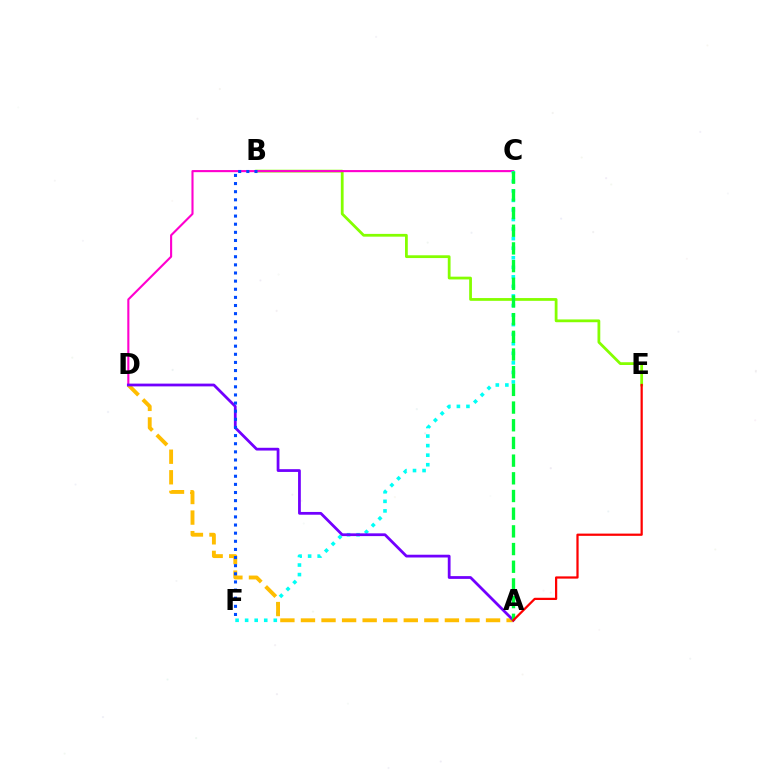{('B', 'E'): [{'color': '#84ff00', 'line_style': 'solid', 'thickness': 2.0}], ('C', 'D'): [{'color': '#ff00cf', 'line_style': 'solid', 'thickness': 1.52}], ('C', 'F'): [{'color': '#00fff6', 'line_style': 'dotted', 'thickness': 2.6}], ('A', 'D'): [{'color': '#ffbd00', 'line_style': 'dashed', 'thickness': 2.79}, {'color': '#7200ff', 'line_style': 'solid', 'thickness': 1.99}], ('A', 'C'): [{'color': '#00ff39', 'line_style': 'dashed', 'thickness': 2.4}], ('A', 'E'): [{'color': '#ff0000', 'line_style': 'solid', 'thickness': 1.61}], ('B', 'F'): [{'color': '#004bff', 'line_style': 'dotted', 'thickness': 2.21}]}